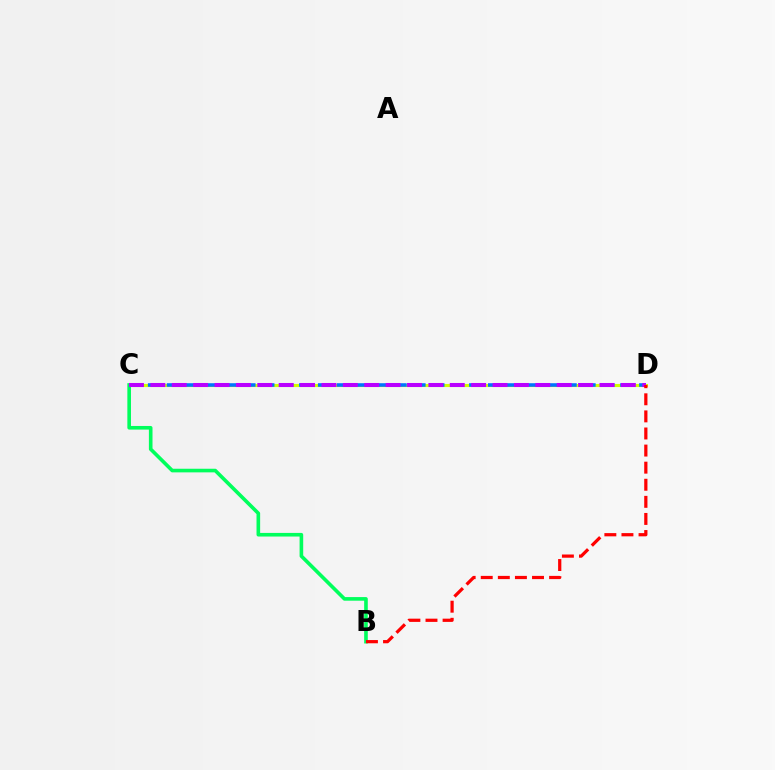{('C', 'D'): [{'color': '#d1ff00', 'line_style': 'solid', 'thickness': 2.23}, {'color': '#0074ff', 'line_style': 'dashed', 'thickness': 2.57}, {'color': '#b900ff', 'line_style': 'dashed', 'thickness': 2.91}], ('B', 'C'): [{'color': '#00ff5c', 'line_style': 'solid', 'thickness': 2.6}], ('B', 'D'): [{'color': '#ff0000', 'line_style': 'dashed', 'thickness': 2.32}]}